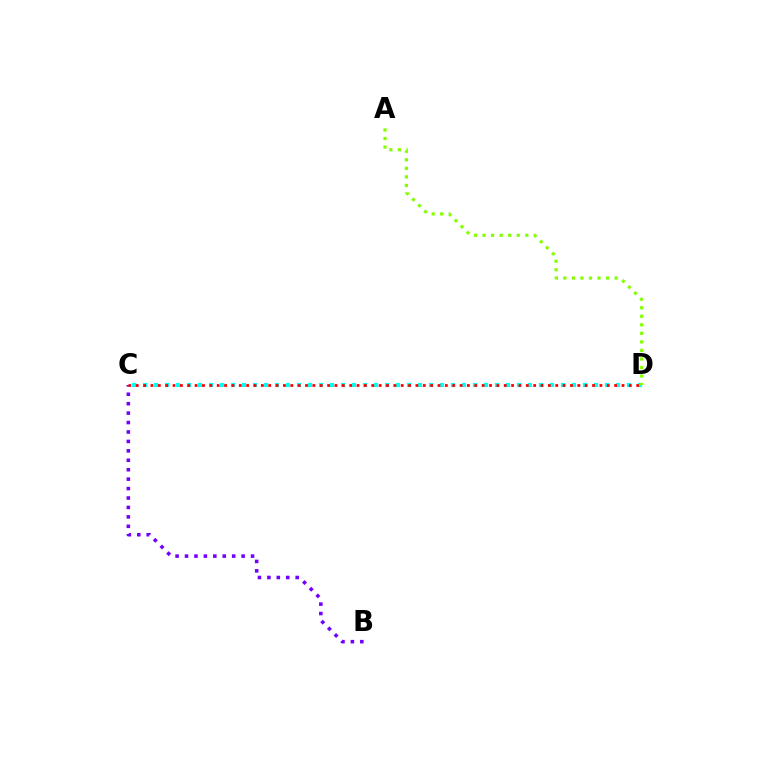{('C', 'D'): [{'color': '#00fff6', 'line_style': 'dotted', 'thickness': 2.99}, {'color': '#ff0000', 'line_style': 'dotted', 'thickness': 2.0}], ('B', 'C'): [{'color': '#7200ff', 'line_style': 'dotted', 'thickness': 2.56}], ('A', 'D'): [{'color': '#84ff00', 'line_style': 'dotted', 'thickness': 2.32}]}